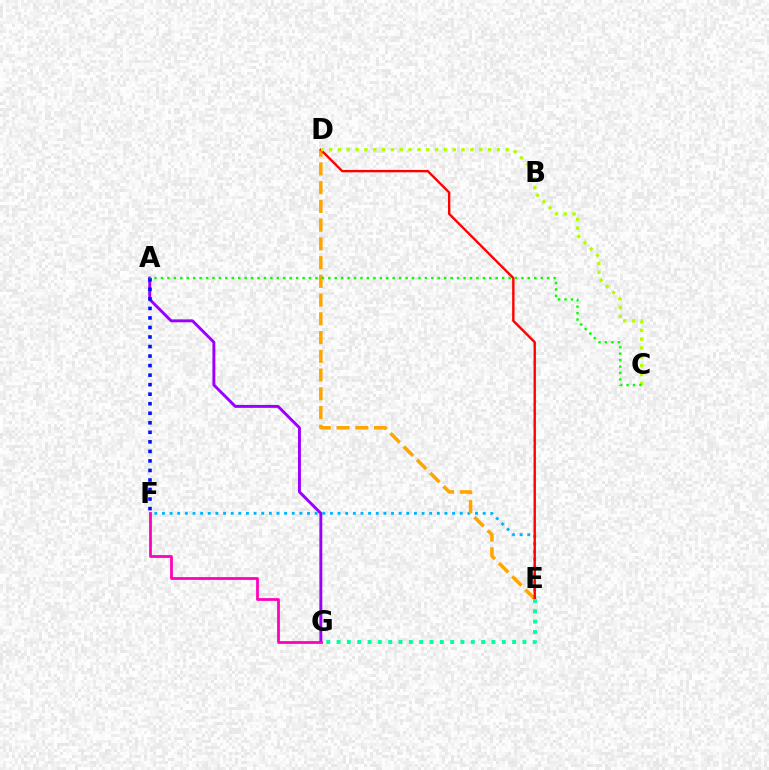{('E', 'F'): [{'color': '#00b5ff', 'line_style': 'dotted', 'thickness': 2.07}], ('D', 'E'): [{'color': '#ffa500', 'line_style': 'dashed', 'thickness': 2.55}, {'color': '#ff0000', 'line_style': 'solid', 'thickness': 1.72}], ('A', 'G'): [{'color': '#9b00ff', 'line_style': 'solid', 'thickness': 2.11}], ('E', 'G'): [{'color': '#00ff9d', 'line_style': 'dotted', 'thickness': 2.81}], ('C', 'D'): [{'color': '#b3ff00', 'line_style': 'dotted', 'thickness': 2.4}], ('A', 'F'): [{'color': '#0010ff', 'line_style': 'dotted', 'thickness': 2.59}], ('A', 'C'): [{'color': '#08ff00', 'line_style': 'dotted', 'thickness': 1.75}], ('F', 'G'): [{'color': '#ff00bd', 'line_style': 'solid', 'thickness': 2.0}]}